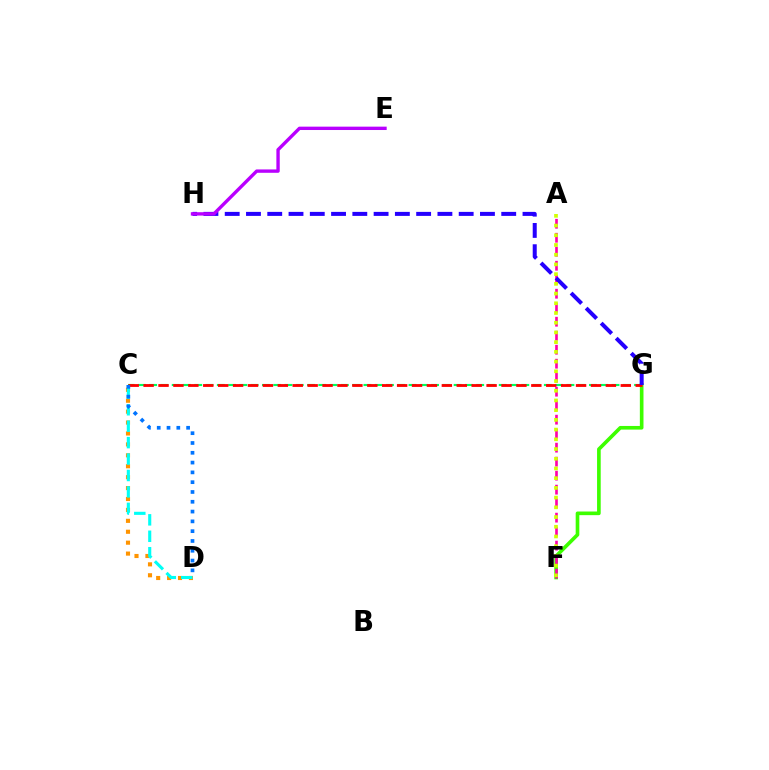{('F', 'G'): [{'color': '#3dff00', 'line_style': 'solid', 'thickness': 2.62}], ('C', 'D'): [{'color': '#ff9400', 'line_style': 'dotted', 'thickness': 2.97}, {'color': '#00fff6', 'line_style': 'dashed', 'thickness': 2.23}, {'color': '#0074ff', 'line_style': 'dotted', 'thickness': 2.66}], ('C', 'G'): [{'color': '#00ff5c', 'line_style': 'dashed', 'thickness': 1.53}, {'color': '#ff0000', 'line_style': 'dashed', 'thickness': 2.03}], ('A', 'F'): [{'color': '#ff00ac', 'line_style': 'dashed', 'thickness': 1.9}, {'color': '#d1ff00', 'line_style': 'dotted', 'thickness': 2.64}], ('G', 'H'): [{'color': '#2500ff', 'line_style': 'dashed', 'thickness': 2.89}], ('E', 'H'): [{'color': '#b900ff', 'line_style': 'solid', 'thickness': 2.42}]}